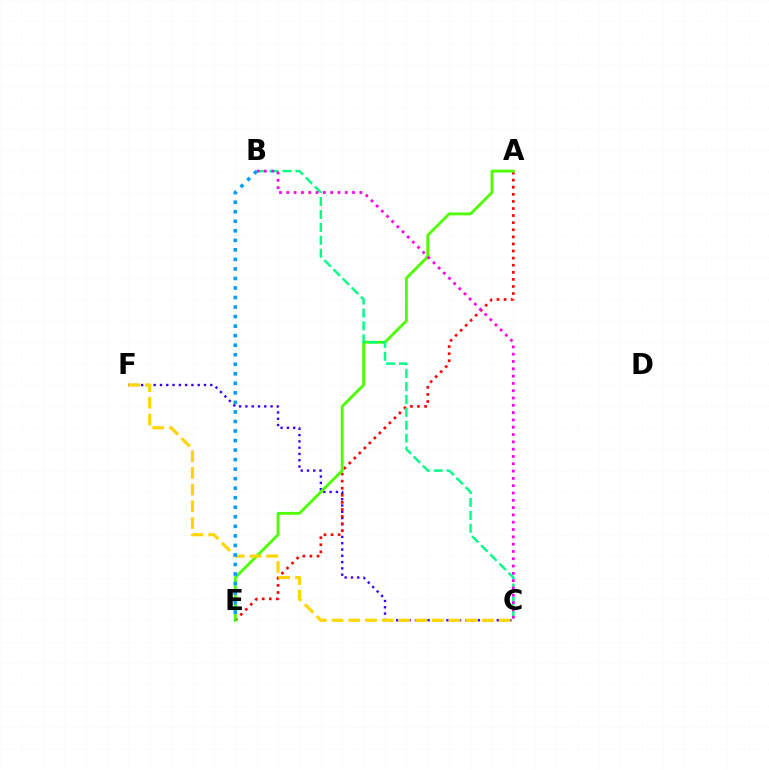{('C', 'F'): [{'color': '#3700ff', 'line_style': 'dotted', 'thickness': 1.71}, {'color': '#ffd500', 'line_style': 'dashed', 'thickness': 2.27}], ('A', 'E'): [{'color': '#ff0000', 'line_style': 'dotted', 'thickness': 1.93}, {'color': '#4fff00', 'line_style': 'solid', 'thickness': 2.07}], ('B', 'C'): [{'color': '#00ff86', 'line_style': 'dashed', 'thickness': 1.76}, {'color': '#ff00ed', 'line_style': 'dotted', 'thickness': 1.98}], ('B', 'E'): [{'color': '#009eff', 'line_style': 'dotted', 'thickness': 2.59}]}